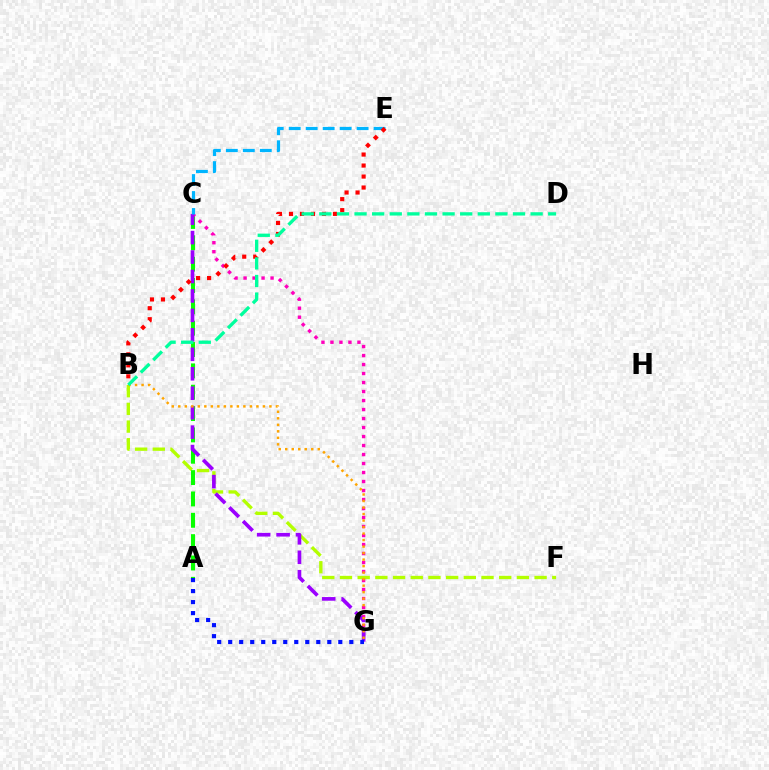{('B', 'F'): [{'color': '#b3ff00', 'line_style': 'dashed', 'thickness': 2.4}], ('A', 'C'): [{'color': '#08ff00', 'line_style': 'dashed', 'thickness': 2.9}], ('C', 'G'): [{'color': '#ff00bd', 'line_style': 'dotted', 'thickness': 2.44}, {'color': '#9b00ff', 'line_style': 'dashed', 'thickness': 2.64}], ('C', 'E'): [{'color': '#00b5ff', 'line_style': 'dashed', 'thickness': 2.31}], ('B', 'E'): [{'color': '#ff0000', 'line_style': 'dotted', 'thickness': 2.99}], ('B', 'G'): [{'color': '#ffa500', 'line_style': 'dotted', 'thickness': 1.77}], ('A', 'G'): [{'color': '#0010ff', 'line_style': 'dotted', 'thickness': 2.99}], ('B', 'D'): [{'color': '#00ff9d', 'line_style': 'dashed', 'thickness': 2.39}]}